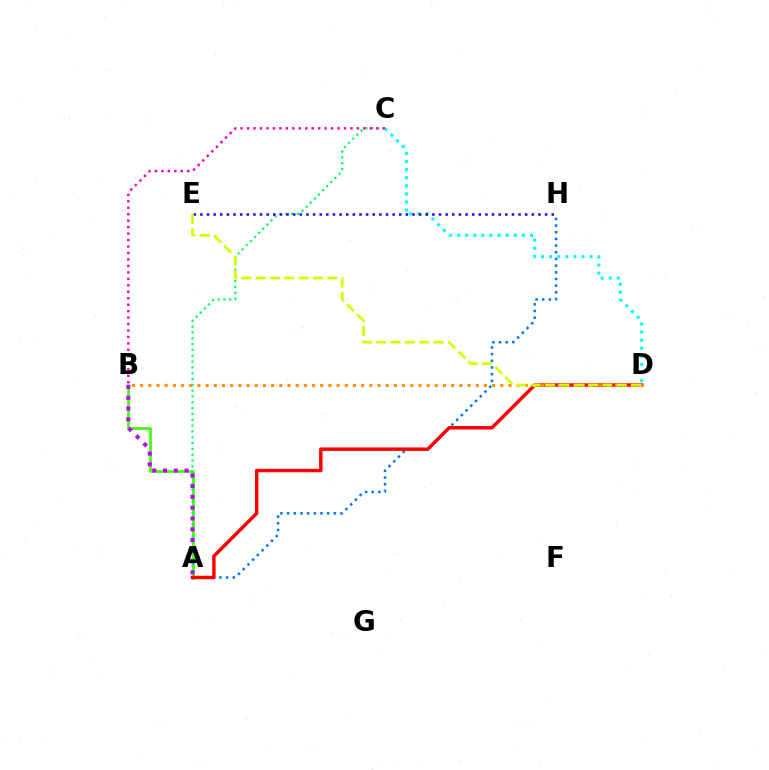{('A', 'B'): [{'color': '#3dff00', 'line_style': 'solid', 'thickness': 1.91}, {'color': '#b900ff', 'line_style': 'dotted', 'thickness': 2.93}], ('A', 'C'): [{'color': '#00ff5c', 'line_style': 'dotted', 'thickness': 1.58}], ('C', 'D'): [{'color': '#00fff6', 'line_style': 'dotted', 'thickness': 2.2}], ('A', 'H'): [{'color': '#0074ff', 'line_style': 'dotted', 'thickness': 1.81}], ('A', 'D'): [{'color': '#ff0000', 'line_style': 'solid', 'thickness': 2.49}], ('B', 'C'): [{'color': '#ff00ac', 'line_style': 'dotted', 'thickness': 1.76}], ('B', 'D'): [{'color': '#ff9400', 'line_style': 'dotted', 'thickness': 2.22}], ('E', 'H'): [{'color': '#2500ff', 'line_style': 'dotted', 'thickness': 1.8}], ('D', 'E'): [{'color': '#d1ff00', 'line_style': 'dashed', 'thickness': 1.95}]}